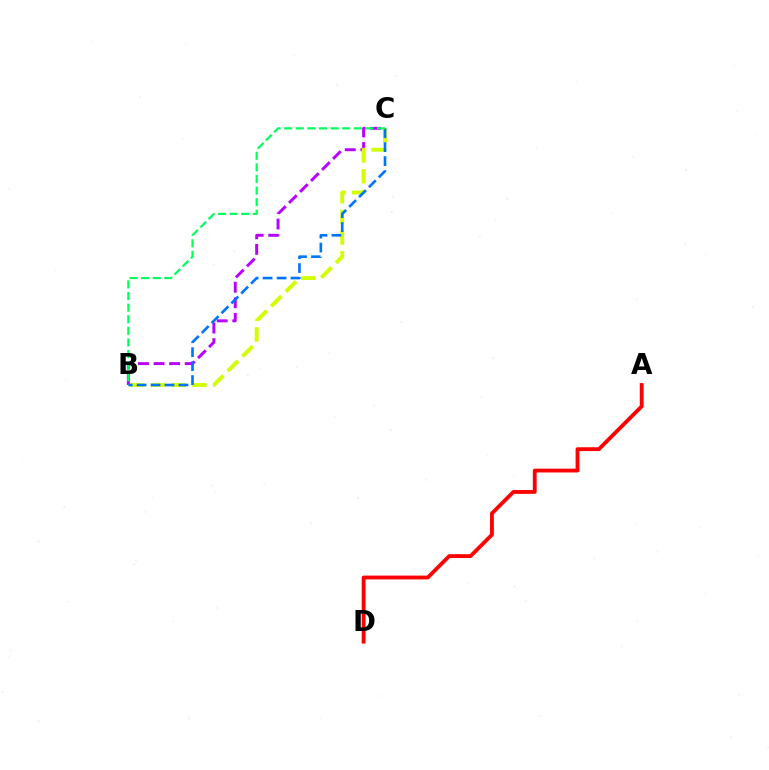{('B', 'C'): [{'color': '#b900ff', 'line_style': 'dashed', 'thickness': 2.11}, {'color': '#d1ff00', 'line_style': 'dashed', 'thickness': 2.81}, {'color': '#0074ff', 'line_style': 'dashed', 'thickness': 1.9}, {'color': '#00ff5c', 'line_style': 'dashed', 'thickness': 1.58}], ('A', 'D'): [{'color': '#ff0000', 'line_style': 'solid', 'thickness': 2.75}]}